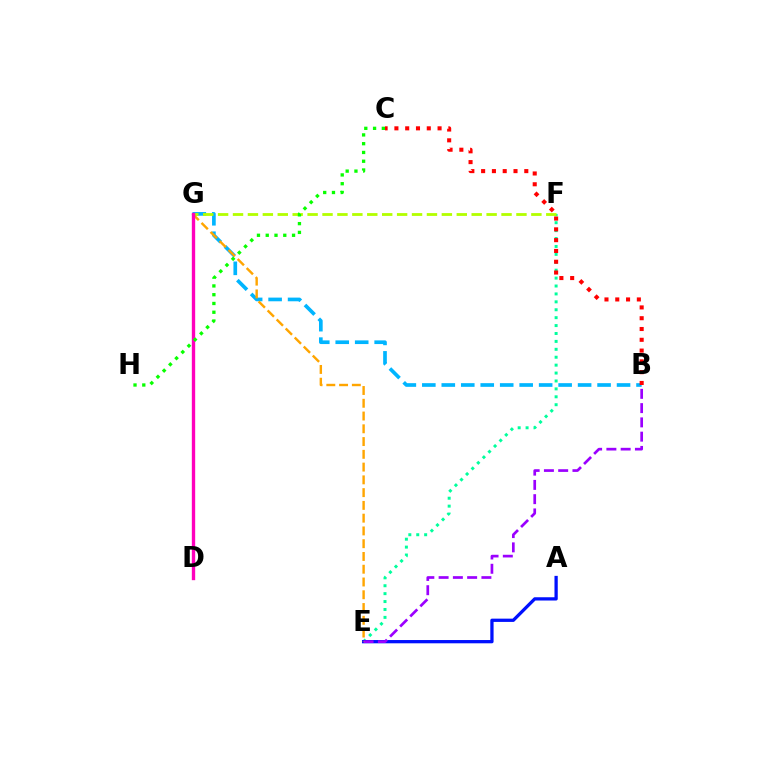{('E', 'F'): [{'color': '#00ff9d', 'line_style': 'dotted', 'thickness': 2.15}], ('A', 'E'): [{'color': '#0010ff', 'line_style': 'solid', 'thickness': 2.35}], ('B', 'E'): [{'color': '#9b00ff', 'line_style': 'dashed', 'thickness': 1.94}], ('B', 'G'): [{'color': '#00b5ff', 'line_style': 'dashed', 'thickness': 2.65}], ('F', 'G'): [{'color': '#b3ff00', 'line_style': 'dashed', 'thickness': 2.03}], ('E', 'G'): [{'color': '#ffa500', 'line_style': 'dashed', 'thickness': 1.73}], ('B', 'C'): [{'color': '#ff0000', 'line_style': 'dotted', 'thickness': 2.93}], ('D', 'G'): [{'color': '#ff00bd', 'line_style': 'solid', 'thickness': 2.41}], ('C', 'H'): [{'color': '#08ff00', 'line_style': 'dotted', 'thickness': 2.38}]}